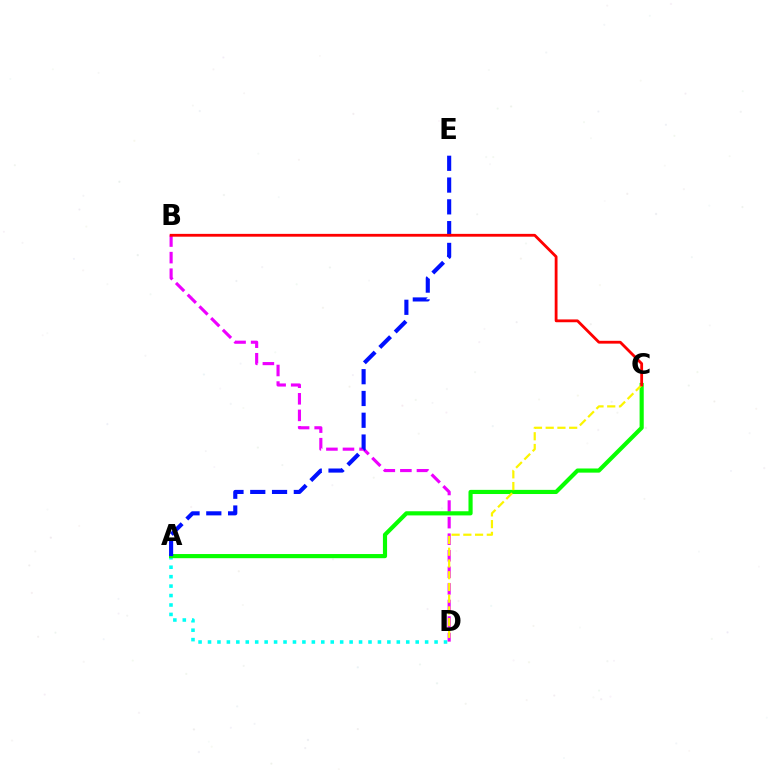{('A', 'D'): [{'color': '#00fff6', 'line_style': 'dotted', 'thickness': 2.56}], ('B', 'D'): [{'color': '#ee00ff', 'line_style': 'dashed', 'thickness': 2.25}], ('A', 'C'): [{'color': '#08ff00', 'line_style': 'solid', 'thickness': 2.99}], ('A', 'E'): [{'color': '#0010ff', 'line_style': 'dashed', 'thickness': 2.96}], ('C', 'D'): [{'color': '#fcf500', 'line_style': 'dashed', 'thickness': 1.59}], ('B', 'C'): [{'color': '#ff0000', 'line_style': 'solid', 'thickness': 2.02}]}